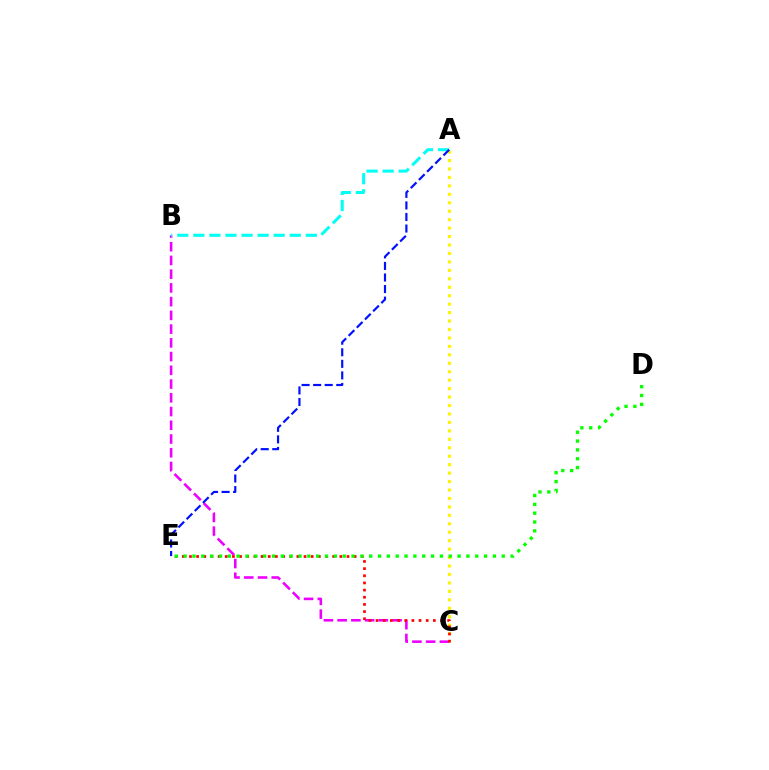{('A', 'C'): [{'color': '#fcf500', 'line_style': 'dotted', 'thickness': 2.3}], ('B', 'C'): [{'color': '#ee00ff', 'line_style': 'dashed', 'thickness': 1.87}], ('C', 'E'): [{'color': '#ff0000', 'line_style': 'dotted', 'thickness': 1.95}], ('A', 'B'): [{'color': '#00fff6', 'line_style': 'dashed', 'thickness': 2.18}], ('D', 'E'): [{'color': '#08ff00', 'line_style': 'dotted', 'thickness': 2.4}], ('A', 'E'): [{'color': '#0010ff', 'line_style': 'dashed', 'thickness': 1.57}]}